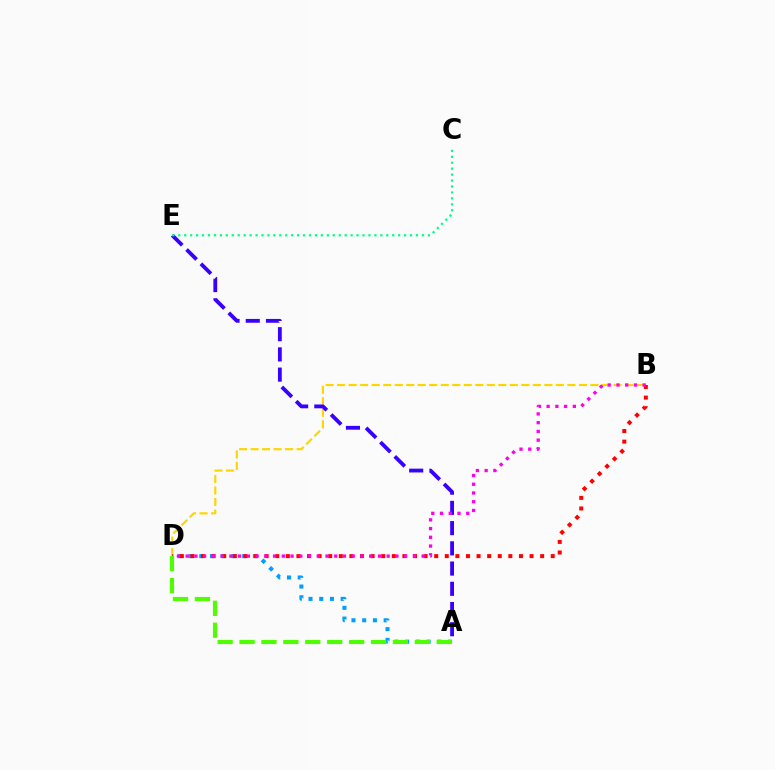{('B', 'D'): [{'color': '#ffd500', 'line_style': 'dashed', 'thickness': 1.56}, {'color': '#ff0000', 'line_style': 'dotted', 'thickness': 2.88}, {'color': '#ff00ed', 'line_style': 'dotted', 'thickness': 2.37}], ('A', 'D'): [{'color': '#009eff', 'line_style': 'dotted', 'thickness': 2.91}, {'color': '#4fff00', 'line_style': 'dashed', 'thickness': 2.98}], ('A', 'E'): [{'color': '#3700ff', 'line_style': 'dashed', 'thickness': 2.75}], ('C', 'E'): [{'color': '#00ff86', 'line_style': 'dotted', 'thickness': 1.61}]}